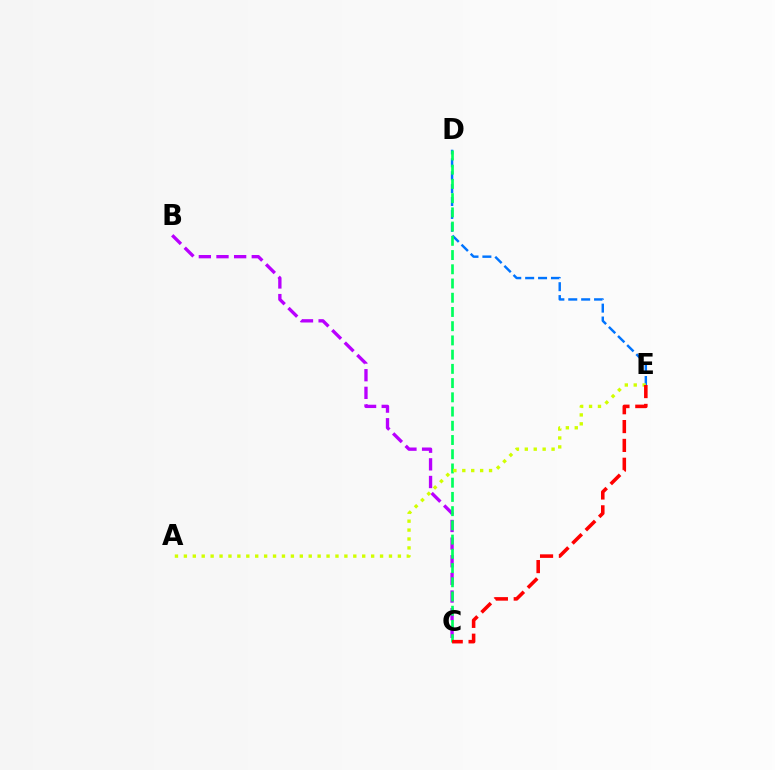{('D', 'E'): [{'color': '#0074ff', 'line_style': 'dashed', 'thickness': 1.75}], ('B', 'C'): [{'color': '#b900ff', 'line_style': 'dashed', 'thickness': 2.4}], ('C', 'D'): [{'color': '#00ff5c', 'line_style': 'dashed', 'thickness': 1.93}], ('A', 'E'): [{'color': '#d1ff00', 'line_style': 'dotted', 'thickness': 2.42}], ('C', 'E'): [{'color': '#ff0000', 'line_style': 'dashed', 'thickness': 2.56}]}